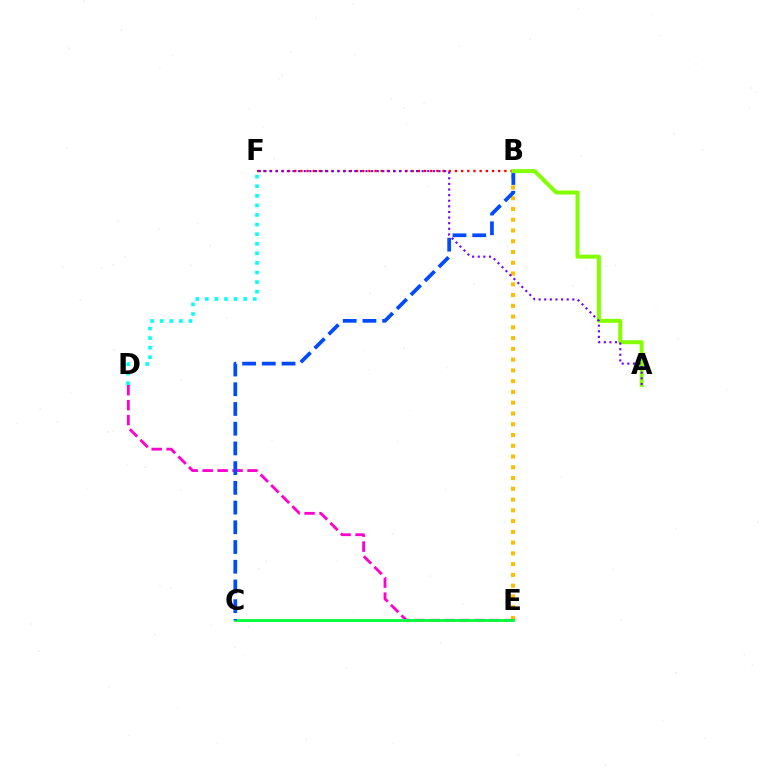{('B', 'E'): [{'color': '#ffbd00', 'line_style': 'dotted', 'thickness': 2.92}], ('B', 'F'): [{'color': '#ff0000', 'line_style': 'dotted', 'thickness': 1.68}], ('D', 'E'): [{'color': '#ff00cf', 'line_style': 'dashed', 'thickness': 2.03}], ('C', 'E'): [{'color': '#00ff39', 'line_style': 'solid', 'thickness': 2.03}], ('B', 'C'): [{'color': '#004bff', 'line_style': 'dashed', 'thickness': 2.68}], ('A', 'B'): [{'color': '#84ff00', 'line_style': 'solid', 'thickness': 2.88}], ('D', 'F'): [{'color': '#00fff6', 'line_style': 'dotted', 'thickness': 2.61}], ('A', 'F'): [{'color': '#7200ff', 'line_style': 'dotted', 'thickness': 1.53}]}